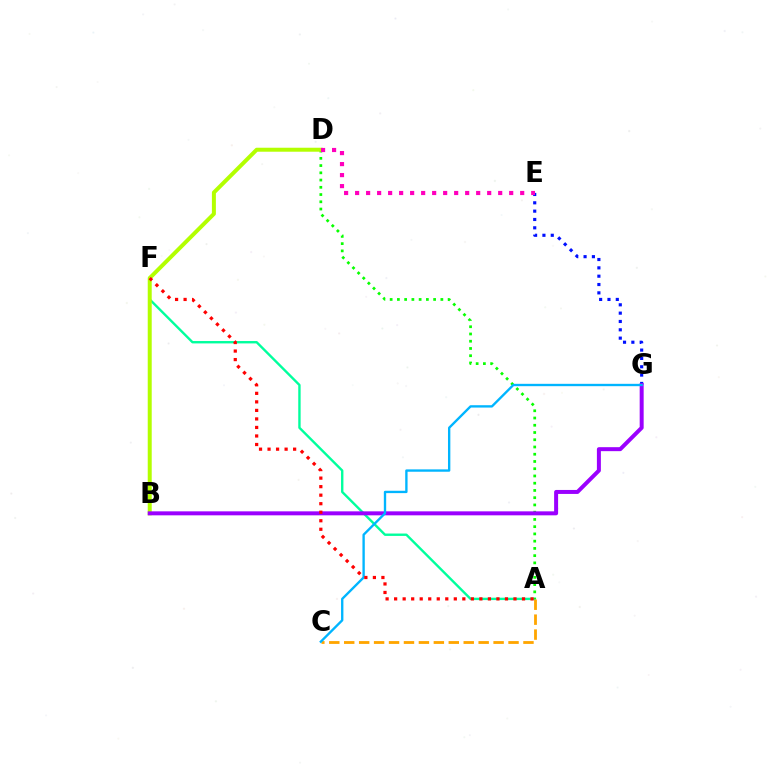{('A', 'F'): [{'color': '#00ff9d', 'line_style': 'solid', 'thickness': 1.72}, {'color': '#ff0000', 'line_style': 'dotted', 'thickness': 2.32}], ('A', 'C'): [{'color': '#ffa500', 'line_style': 'dashed', 'thickness': 2.03}], ('E', 'G'): [{'color': '#0010ff', 'line_style': 'dotted', 'thickness': 2.26}], ('A', 'D'): [{'color': '#08ff00', 'line_style': 'dotted', 'thickness': 1.97}], ('B', 'D'): [{'color': '#b3ff00', 'line_style': 'solid', 'thickness': 2.87}], ('B', 'G'): [{'color': '#9b00ff', 'line_style': 'solid', 'thickness': 2.86}], ('D', 'E'): [{'color': '#ff00bd', 'line_style': 'dotted', 'thickness': 2.99}], ('C', 'G'): [{'color': '#00b5ff', 'line_style': 'solid', 'thickness': 1.7}]}